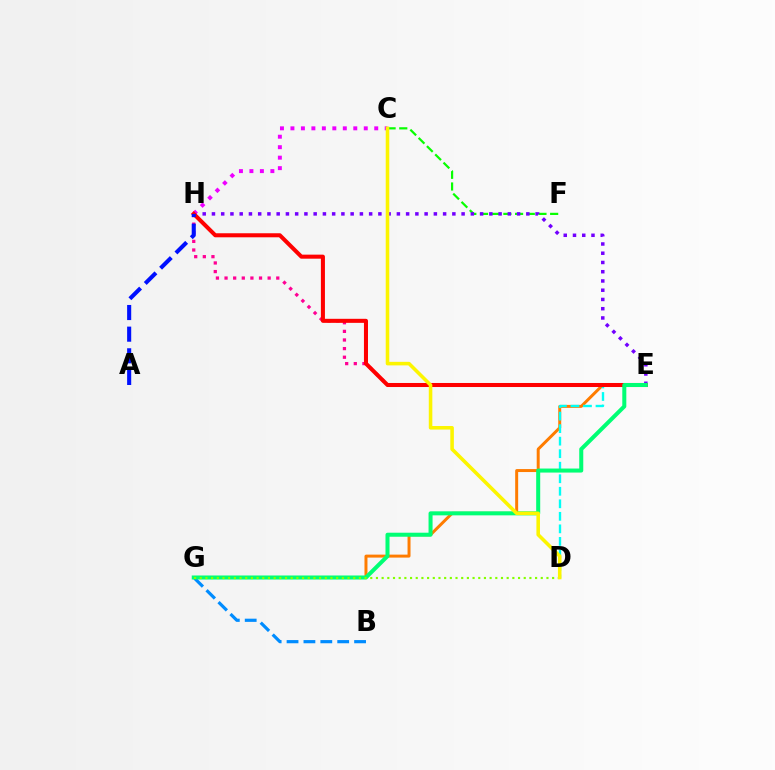{('B', 'G'): [{'color': '#008cff', 'line_style': 'dashed', 'thickness': 2.29}], ('E', 'G'): [{'color': '#ff7c00', 'line_style': 'solid', 'thickness': 2.14}, {'color': '#00ff74', 'line_style': 'solid', 'thickness': 2.9}], ('C', 'F'): [{'color': '#08ff00', 'line_style': 'dashed', 'thickness': 1.59}], ('D', 'E'): [{'color': '#00fff6', 'line_style': 'dashed', 'thickness': 1.7}], ('E', 'H'): [{'color': '#ff0094', 'line_style': 'dotted', 'thickness': 2.34}, {'color': '#7200ff', 'line_style': 'dotted', 'thickness': 2.51}, {'color': '#ff0000', 'line_style': 'solid', 'thickness': 2.91}], ('C', 'H'): [{'color': '#ee00ff', 'line_style': 'dotted', 'thickness': 2.85}], ('D', 'G'): [{'color': '#84ff00', 'line_style': 'dotted', 'thickness': 1.54}], ('C', 'D'): [{'color': '#fcf500', 'line_style': 'solid', 'thickness': 2.56}], ('A', 'H'): [{'color': '#0010ff', 'line_style': 'dashed', 'thickness': 2.94}]}